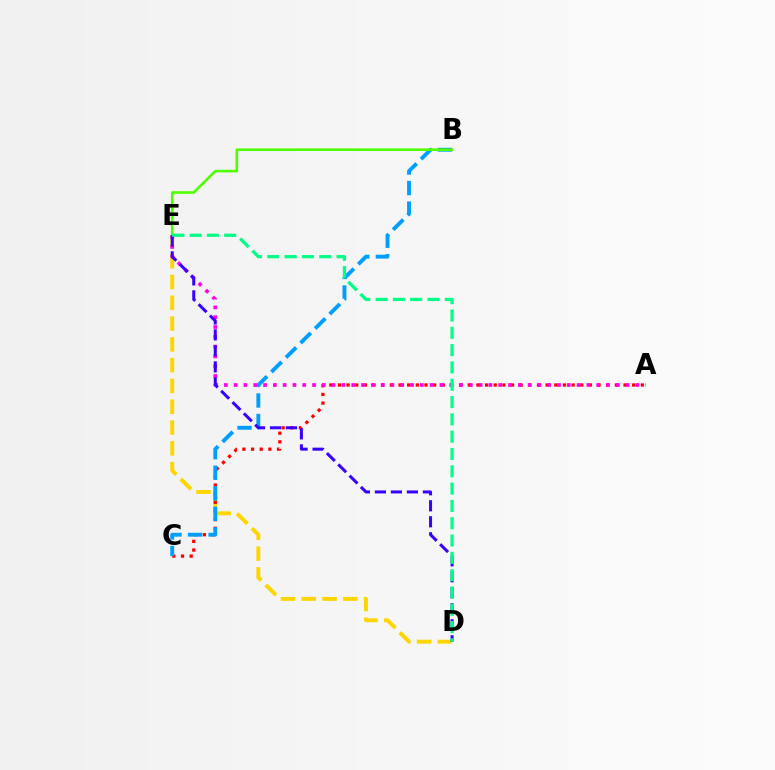{('D', 'E'): [{'color': '#ffd500', 'line_style': 'dashed', 'thickness': 2.82}, {'color': '#3700ff', 'line_style': 'dashed', 'thickness': 2.17}, {'color': '#00ff86', 'line_style': 'dashed', 'thickness': 2.35}], ('A', 'C'): [{'color': '#ff0000', 'line_style': 'dotted', 'thickness': 2.35}], ('B', 'C'): [{'color': '#009eff', 'line_style': 'dashed', 'thickness': 2.79}], ('A', 'E'): [{'color': '#ff00ed', 'line_style': 'dotted', 'thickness': 2.66}], ('B', 'E'): [{'color': '#4fff00', 'line_style': 'solid', 'thickness': 1.88}]}